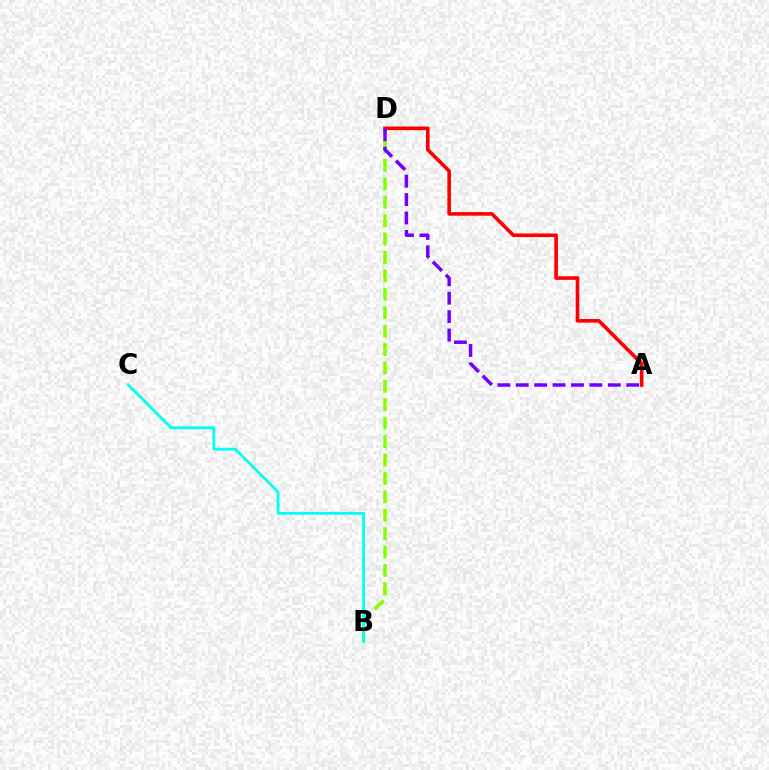{('B', 'D'): [{'color': '#84ff00', 'line_style': 'dashed', 'thickness': 2.5}], ('B', 'C'): [{'color': '#00fff6', 'line_style': 'solid', 'thickness': 2.03}], ('A', 'D'): [{'color': '#ff0000', 'line_style': 'solid', 'thickness': 2.6}, {'color': '#7200ff', 'line_style': 'dashed', 'thickness': 2.5}]}